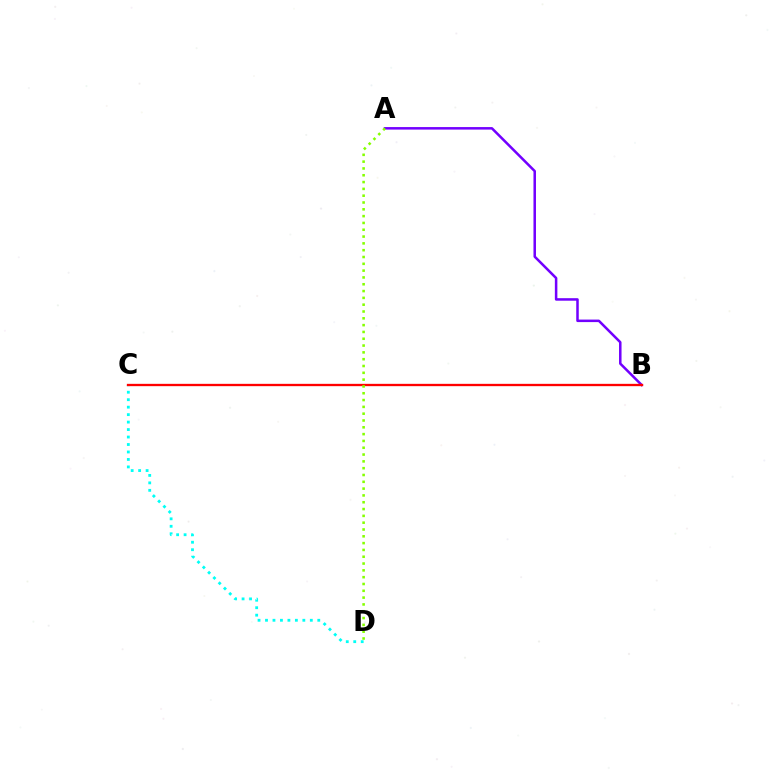{('C', 'D'): [{'color': '#00fff6', 'line_style': 'dotted', 'thickness': 2.03}], ('A', 'B'): [{'color': '#7200ff', 'line_style': 'solid', 'thickness': 1.81}], ('B', 'C'): [{'color': '#ff0000', 'line_style': 'solid', 'thickness': 1.67}], ('A', 'D'): [{'color': '#84ff00', 'line_style': 'dotted', 'thickness': 1.85}]}